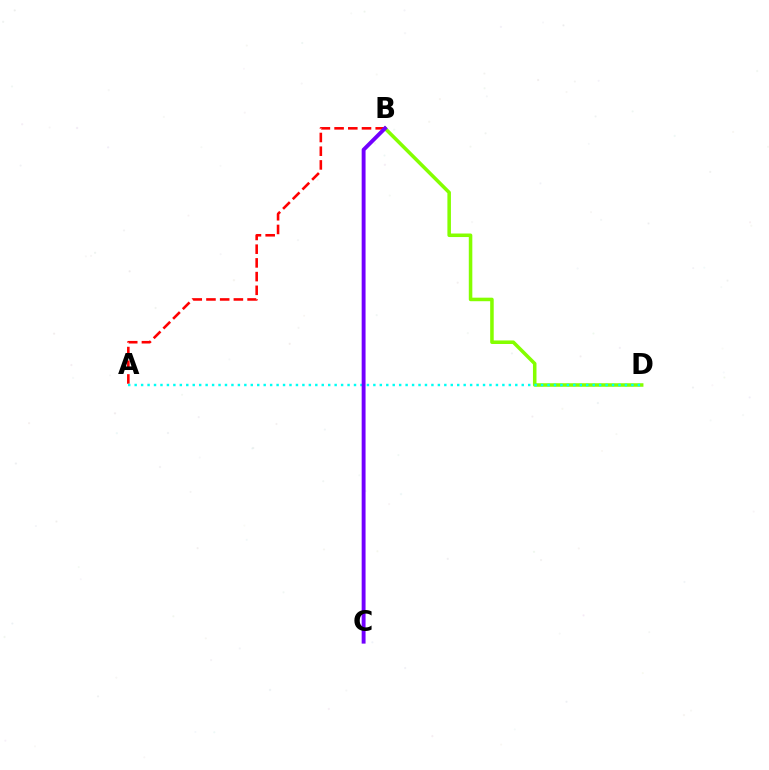{('B', 'D'): [{'color': '#84ff00', 'line_style': 'solid', 'thickness': 2.55}], ('A', 'B'): [{'color': '#ff0000', 'line_style': 'dashed', 'thickness': 1.86}], ('A', 'D'): [{'color': '#00fff6', 'line_style': 'dotted', 'thickness': 1.75}], ('B', 'C'): [{'color': '#7200ff', 'line_style': 'solid', 'thickness': 2.8}]}